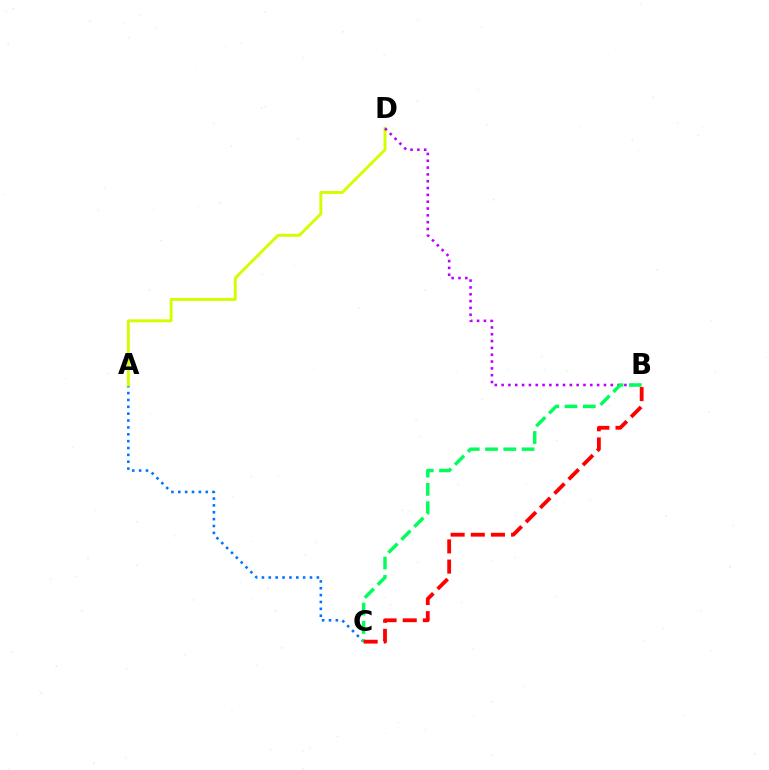{('A', 'C'): [{'color': '#0074ff', 'line_style': 'dotted', 'thickness': 1.86}], ('A', 'D'): [{'color': '#d1ff00', 'line_style': 'solid', 'thickness': 2.11}], ('B', 'D'): [{'color': '#b900ff', 'line_style': 'dotted', 'thickness': 1.85}], ('B', 'C'): [{'color': '#00ff5c', 'line_style': 'dashed', 'thickness': 2.48}, {'color': '#ff0000', 'line_style': 'dashed', 'thickness': 2.74}]}